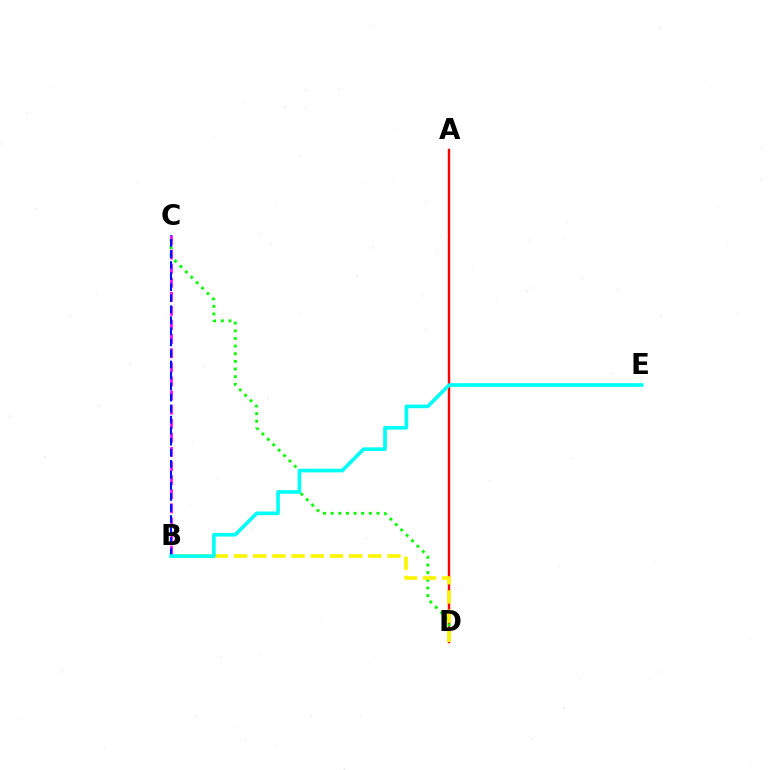{('A', 'D'): [{'color': '#ff0000', 'line_style': 'solid', 'thickness': 1.73}], ('C', 'D'): [{'color': '#08ff00', 'line_style': 'dotted', 'thickness': 2.08}], ('B', 'C'): [{'color': '#ee00ff', 'line_style': 'dashed', 'thickness': 1.92}, {'color': '#0010ff', 'line_style': 'dashed', 'thickness': 1.5}], ('B', 'D'): [{'color': '#fcf500', 'line_style': 'dashed', 'thickness': 2.61}], ('B', 'E'): [{'color': '#00fff6', 'line_style': 'solid', 'thickness': 2.62}]}